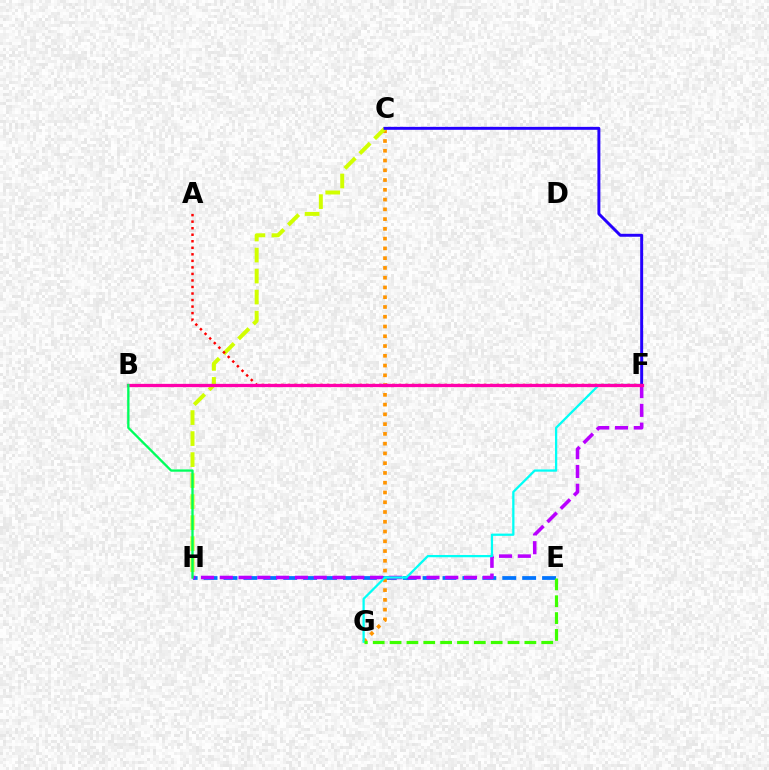{('E', 'H'): [{'color': '#0074ff', 'line_style': 'dashed', 'thickness': 2.71}], ('C', 'G'): [{'color': '#ff9400', 'line_style': 'dotted', 'thickness': 2.65}], ('C', 'H'): [{'color': '#d1ff00', 'line_style': 'dashed', 'thickness': 2.85}], ('F', 'H'): [{'color': '#b900ff', 'line_style': 'dashed', 'thickness': 2.55}], ('F', 'G'): [{'color': '#00fff6', 'line_style': 'solid', 'thickness': 1.63}], ('C', 'F'): [{'color': '#2500ff', 'line_style': 'solid', 'thickness': 2.12}], ('A', 'F'): [{'color': '#ff0000', 'line_style': 'dotted', 'thickness': 1.78}], ('E', 'G'): [{'color': '#3dff00', 'line_style': 'dashed', 'thickness': 2.29}], ('B', 'F'): [{'color': '#ff00ac', 'line_style': 'solid', 'thickness': 2.36}], ('B', 'H'): [{'color': '#00ff5c', 'line_style': 'solid', 'thickness': 1.67}]}